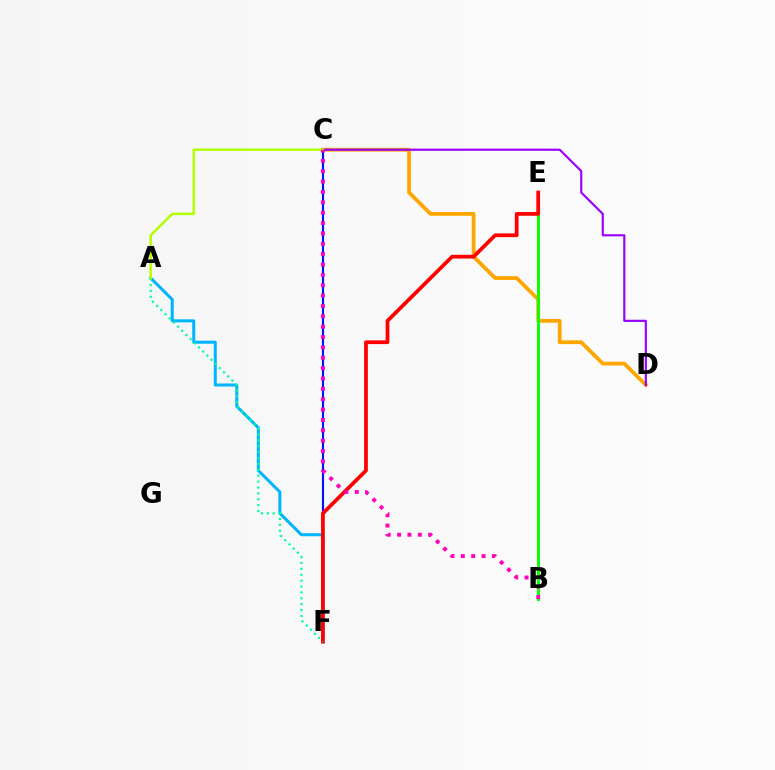{('C', 'D'): [{'color': '#ffa500', 'line_style': 'solid', 'thickness': 2.71}, {'color': '#9b00ff', 'line_style': 'solid', 'thickness': 1.55}], ('C', 'F'): [{'color': '#0010ff', 'line_style': 'solid', 'thickness': 1.54}], ('B', 'E'): [{'color': '#08ff00', 'line_style': 'solid', 'thickness': 2.11}], ('A', 'F'): [{'color': '#00b5ff', 'line_style': 'solid', 'thickness': 2.18}, {'color': '#00ff9d', 'line_style': 'dotted', 'thickness': 1.6}], ('E', 'F'): [{'color': '#ff0000', 'line_style': 'solid', 'thickness': 2.68}], ('A', 'C'): [{'color': '#b3ff00', 'line_style': 'solid', 'thickness': 1.79}], ('B', 'C'): [{'color': '#ff00bd', 'line_style': 'dotted', 'thickness': 2.82}]}